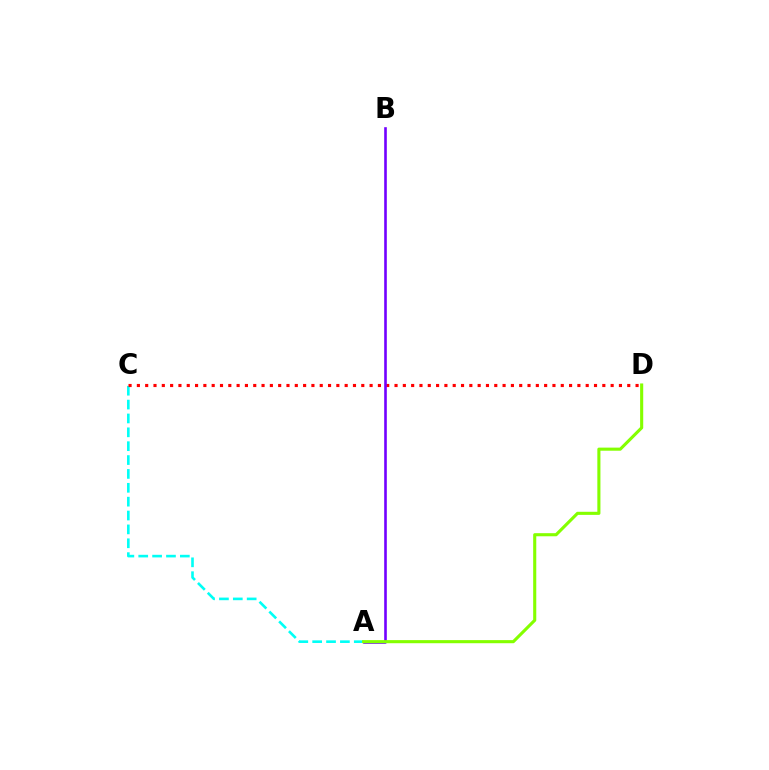{('A', 'C'): [{'color': '#00fff6', 'line_style': 'dashed', 'thickness': 1.88}], ('C', 'D'): [{'color': '#ff0000', 'line_style': 'dotted', 'thickness': 2.26}], ('A', 'B'): [{'color': '#7200ff', 'line_style': 'solid', 'thickness': 1.88}], ('A', 'D'): [{'color': '#84ff00', 'line_style': 'solid', 'thickness': 2.23}]}